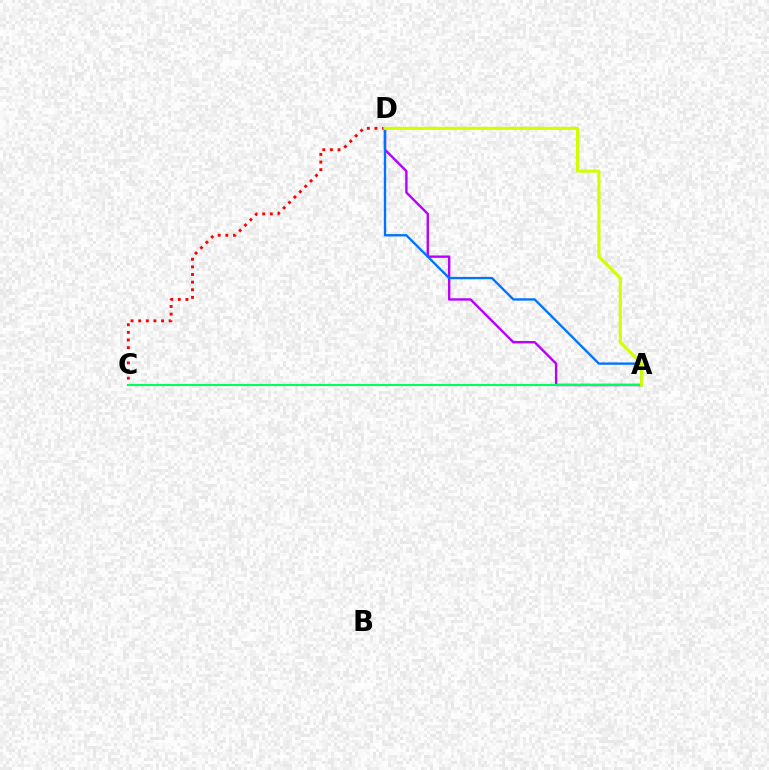{('C', 'D'): [{'color': '#ff0000', 'line_style': 'dotted', 'thickness': 2.07}], ('A', 'D'): [{'color': '#b900ff', 'line_style': 'solid', 'thickness': 1.72}, {'color': '#0074ff', 'line_style': 'solid', 'thickness': 1.69}, {'color': '#d1ff00', 'line_style': 'solid', 'thickness': 2.23}], ('A', 'C'): [{'color': '#00ff5c', 'line_style': 'solid', 'thickness': 1.51}]}